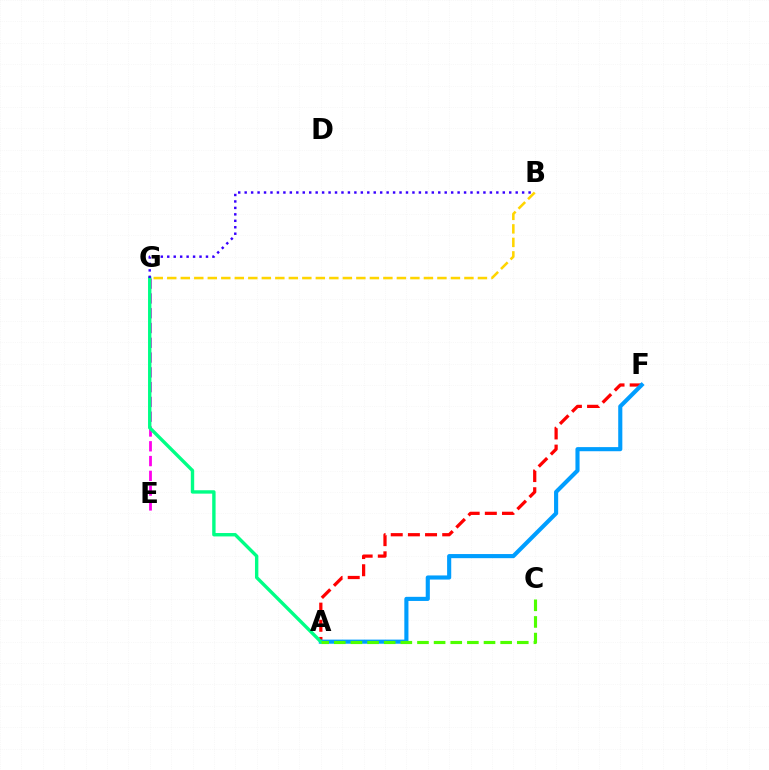{('A', 'F'): [{'color': '#ff0000', 'line_style': 'dashed', 'thickness': 2.33}, {'color': '#009eff', 'line_style': 'solid', 'thickness': 2.97}], ('B', 'G'): [{'color': '#ffd500', 'line_style': 'dashed', 'thickness': 1.83}, {'color': '#3700ff', 'line_style': 'dotted', 'thickness': 1.75}], ('E', 'G'): [{'color': '#ff00ed', 'line_style': 'dashed', 'thickness': 2.01}], ('A', 'G'): [{'color': '#00ff86', 'line_style': 'solid', 'thickness': 2.44}], ('A', 'C'): [{'color': '#4fff00', 'line_style': 'dashed', 'thickness': 2.26}]}